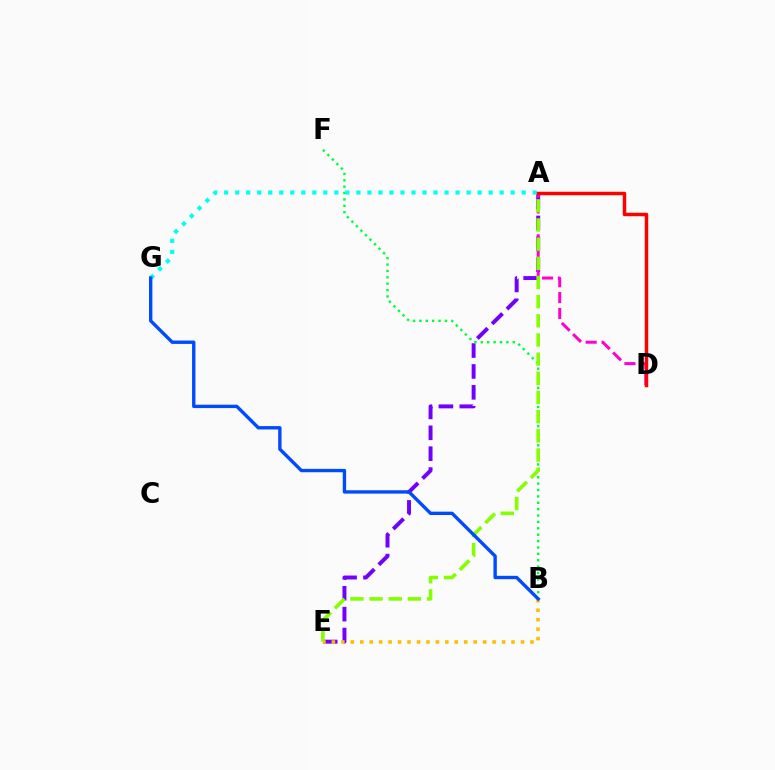{('A', 'E'): [{'color': '#7200ff', 'line_style': 'dashed', 'thickness': 2.84}, {'color': '#84ff00', 'line_style': 'dashed', 'thickness': 2.6}], ('B', 'F'): [{'color': '#00ff39', 'line_style': 'dotted', 'thickness': 1.74}], ('A', 'D'): [{'color': '#ff00cf', 'line_style': 'dashed', 'thickness': 2.16}, {'color': '#ff0000', 'line_style': 'solid', 'thickness': 2.52}], ('A', 'G'): [{'color': '#00fff6', 'line_style': 'dotted', 'thickness': 2.99}], ('B', 'E'): [{'color': '#ffbd00', 'line_style': 'dotted', 'thickness': 2.57}], ('B', 'G'): [{'color': '#004bff', 'line_style': 'solid', 'thickness': 2.43}]}